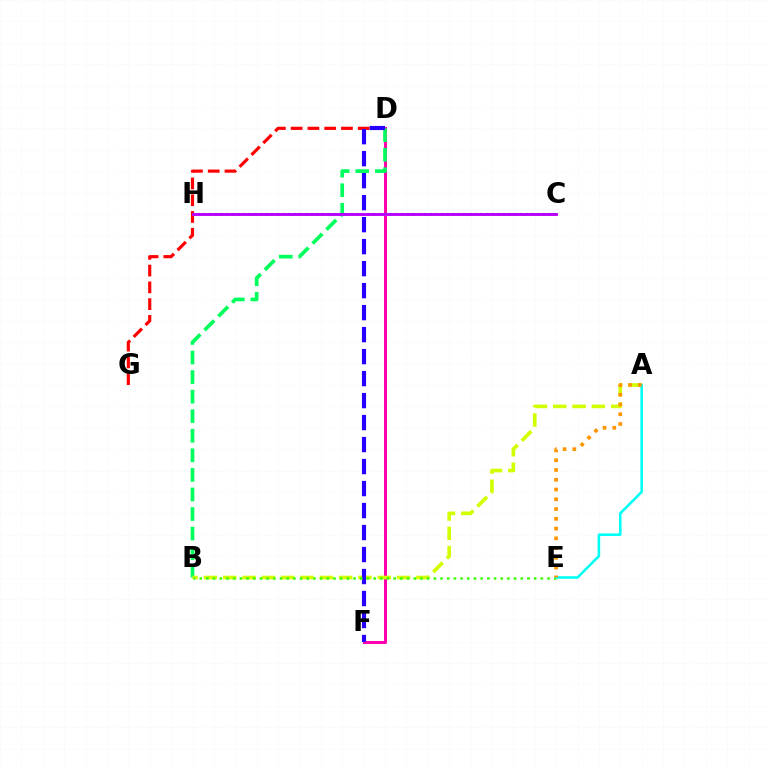{('D', 'F'): [{'color': '#ff00ac', 'line_style': 'solid', 'thickness': 2.16}, {'color': '#2500ff', 'line_style': 'dashed', 'thickness': 2.99}], ('B', 'D'): [{'color': '#00ff5c', 'line_style': 'dashed', 'thickness': 2.66}], ('A', 'B'): [{'color': '#d1ff00', 'line_style': 'dashed', 'thickness': 2.62}], ('D', 'G'): [{'color': '#ff0000', 'line_style': 'dashed', 'thickness': 2.28}], ('B', 'E'): [{'color': '#3dff00', 'line_style': 'dotted', 'thickness': 1.82}], ('A', 'E'): [{'color': '#00fff6', 'line_style': 'solid', 'thickness': 1.86}, {'color': '#ff9400', 'line_style': 'dotted', 'thickness': 2.65}], ('C', 'H'): [{'color': '#0074ff', 'line_style': 'dotted', 'thickness': 1.54}, {'color': '#b900ff', 'line_style': 'solid', 'thickness': 2.08}]}